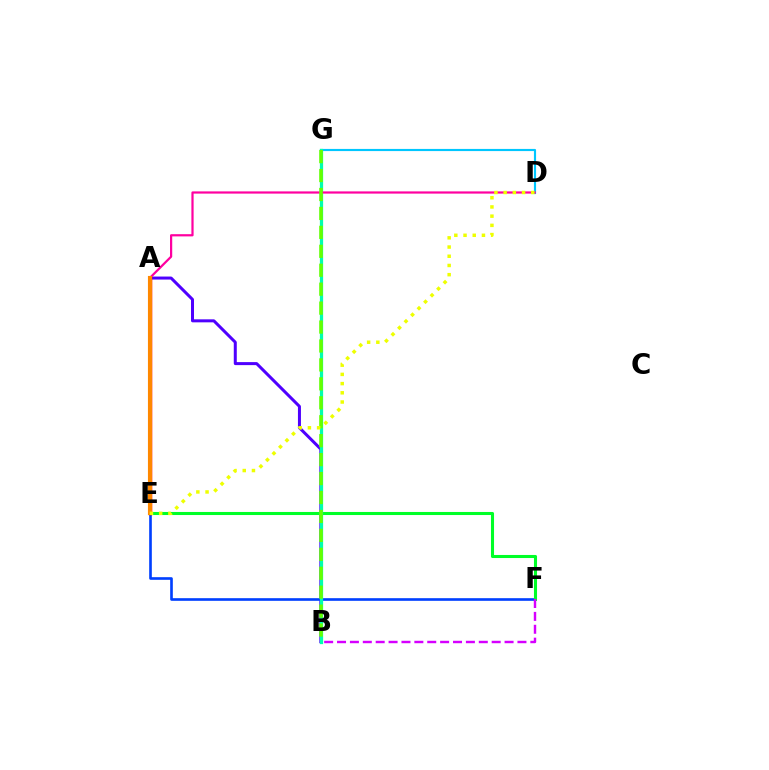{('A', 'B'): [{'color': '#4f00ff', 'line_style': 'solid', 'thickness': 2.17}], ('D', 'G'): [{'color': '#00c7ff', 'line_style': 'solid', 'thickness': 1.54}], ('E', 'F'): [{'color': '#003fff', 'line_style': 'solid', 'thickness': 1.9}, {'color': '#00ff27', 'line_style': 'solid', 'thickness': 2.21}], ('A', 'E'): [{'color': '#ff0000', 'line_style': 'solid', 'thickness': 2.51}, {'color': '#ff8800', 'line_style': 'solid', 'thickness': 2.97}], ('B', 'G'): [{'color': '#00ffaf', 'line_style': 'solid', 'thickness': 2.34}, {'color': '#66ff00', 'line_style': 'dashed', 'thickness': 2.57}], ('B', 'F'): [{'color': '#d600ff', 'line_style': 'dashed', 'thickness': 1.75}], ('A', 'D'): [{'color': '#ff00a0', 'line_style': 'solid', 'thickness': 1.59}], ('D', 'E'): [{'color': '#eeff00', 'line_style': 'dotted', 'thickness': 2.5}]}